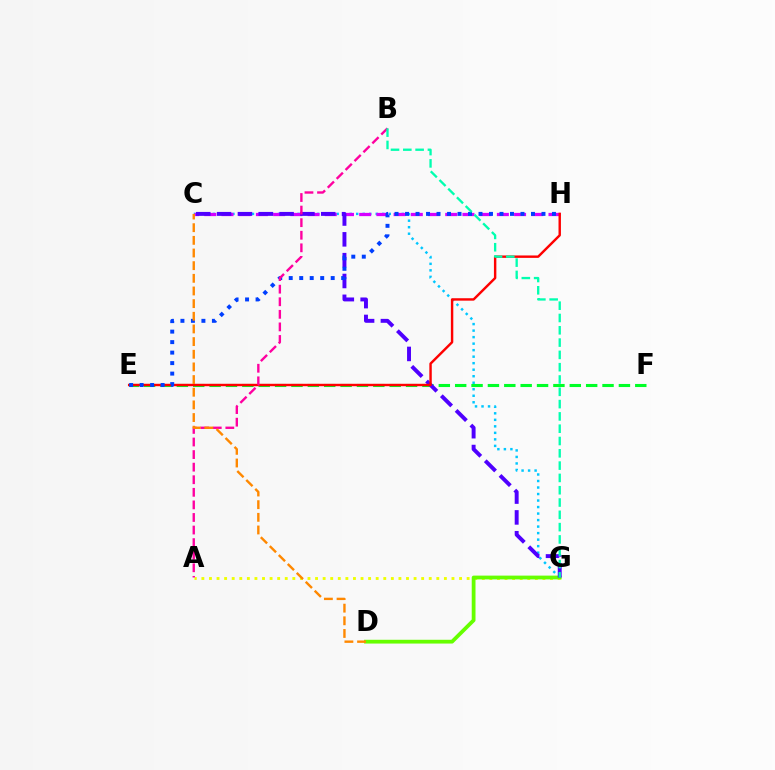{('C', 'G'): [{'color': '#00c7ff', 'line_style': 'dotted', 'thickness': 1.77}, {'color': '#4f00ff', 'line_style': 'dashed', 'thickness': 2.83}], ('E', 'F'): [{'color': '#00ff27', 'line_style': 'dashed', 'thickness': 2.22}], ('A', 'G'): [{'color': '#eeff00', 'line_style': 'dotted', 'thickness': 2.06}], ('C', 'H'): [{'color': '#d600ff', 'line_style': 'dashed', 'thickness': 2.34}], ('D', 'G'): [{'color': '#66ff00', 'line_style': 'solid', 'thickness': 2.72}], ('E', 'H'): [{'color': '#ff0000', 'line_style': 'solid', 'thickness': 1.74}, {'color': '#003fff', 'line_style': 'dotted', 'thickness': 2.85}], ('A', 'B'): [{'color': '#ff00a0', 'line_style': 'dashed', 'thickness': 1.71}], ('B', 'G'): [{'color': '#00ffaf', 'line_style': 'dashed', 'thickness': 1.67}], ('C', 'D'): [{'color': '#ff8800', 'line_style': 'dashed', 'thickness': 1.72}]}